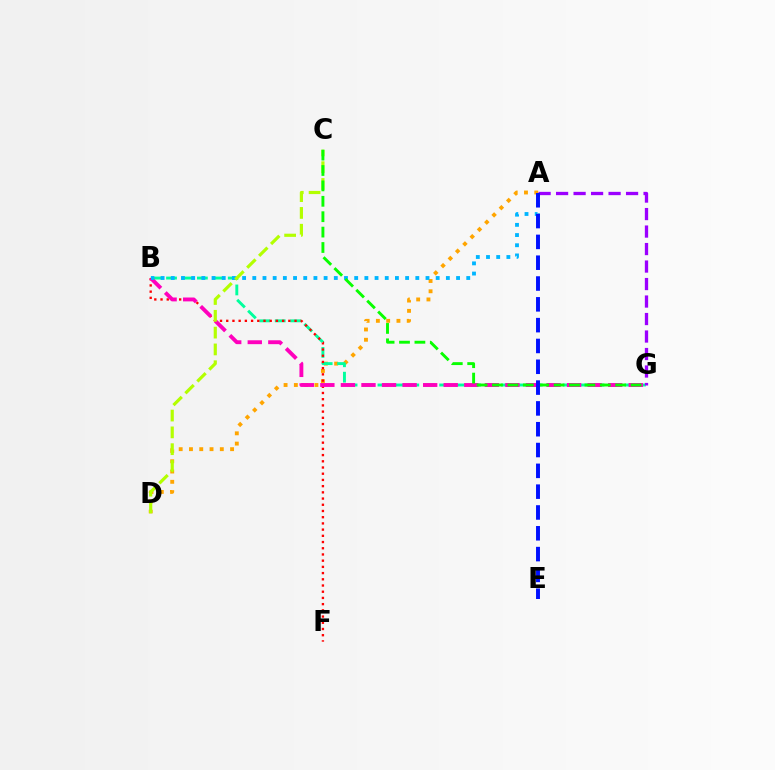{('A', 'D'): [{'color': '#ffa500', 'line_style': 'dotted', 'thickness': 2.79}], ('B', 'G'): [{'color': '#00ff9d', 'line_style': 'dashed', 'thickness': 2.1}, {'color': '#ff00bd', 'line_style': 'dashed', 'thickness': 2.79}], ('B', 'F'): [{'color': '#ff0000', 'line_style': 'dotted', 'thickness': 1.69}], ('A', 'B'): [{'color': '#00b5ff', 'line_style': 'dotted', 'thickness': 2.77}], ('A', 'G'): [{'color': '#9b00ff', 'line_style': 'dashed', 'thickness': 2.38}], ('C', 'D'): [{'color': '#b3ff00', 'line_style': 'dashed', 'thickness': 2.28}], ('C', 'G'): [{'color': '#08ff00', 'line_style': 'dashed', 'thickness': 2.09}], ('A', 'E'): [{'color': '#0010ff', 'line_style': 'dashed', 'thickness': 2.83}]}